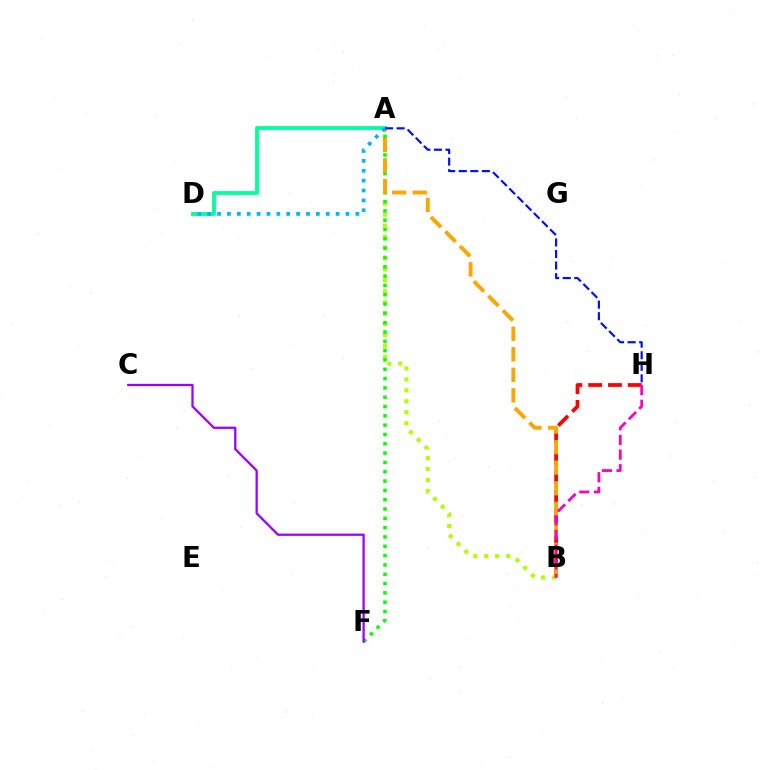{('A', 'B'): [{'color': '#b3ff00', 'line_style': 'dotted', 'thickness': 2.97}, {'color': '#ffa500', 'line_style': 'dashed', 'thickness': 2.79}], ('B', 'H'): [{'color': '#ff0000', 'line_style': 'dashed', 'thickness': 2.69}, {'color': '#ff00bd', 'line_style': 'dashed', 'thickness': 1.99}], ('A', 'F'): [{'color': '#08ff00', 'line_style': 'dotted', 'thickness': 2.53}], ('A', 'D'): [{'color': '#00ff9d', 'line_style': 'solid', 'thickness': 2.74}, {'color': '#00b5ff', 'line_style': 'dotted', 'thickness': 2.68}], ('C', 'F'): [{'color': '#9b00ff', 'line_style': 'solid', 'thickness': 1.63}], ('A', 'H'): [{'color': '#0010ff', 'line_style': 'dashed', 'thickness': 1.57}]}